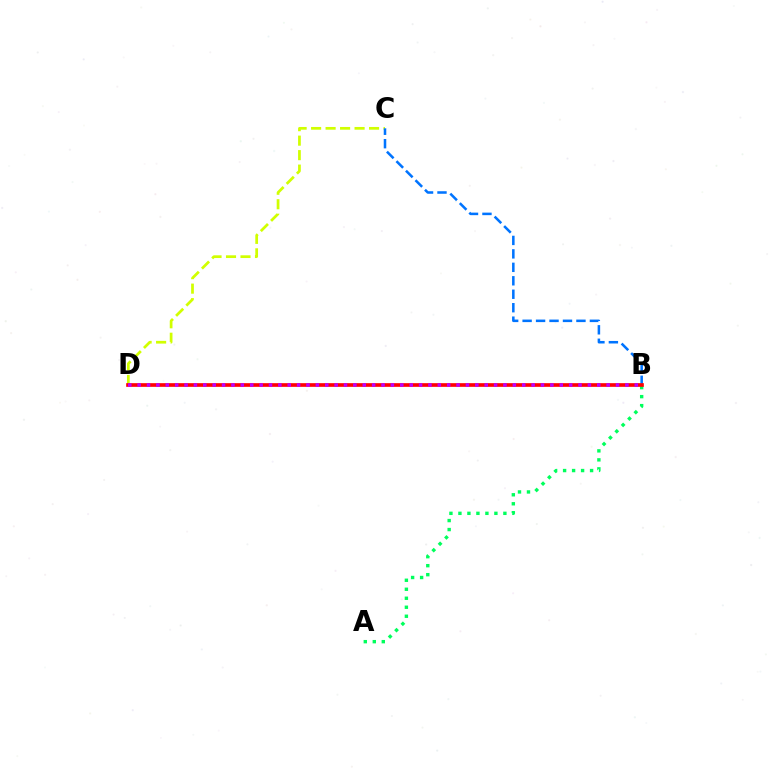{('C', 'D'): [{'color': '#d1ff00', 'line_style': 'dashed', 'thickness': 1.97}], ('B', 'C'): [{'color': '#0074ff', 'line_style': 'dashed', 'thickness': 1.83}], ('A', 'B'): [{'color': '#00ff5c', 'line_style': 'dotted', 'thickness': 2.44}], ('B', 'D'): [{'color': '#ff0000', 'line_style': 'solid', 'thickness': 2.64}, {'color': '#b900ff', 'line_style': 'dotted', 'thickness': 2.55}]}